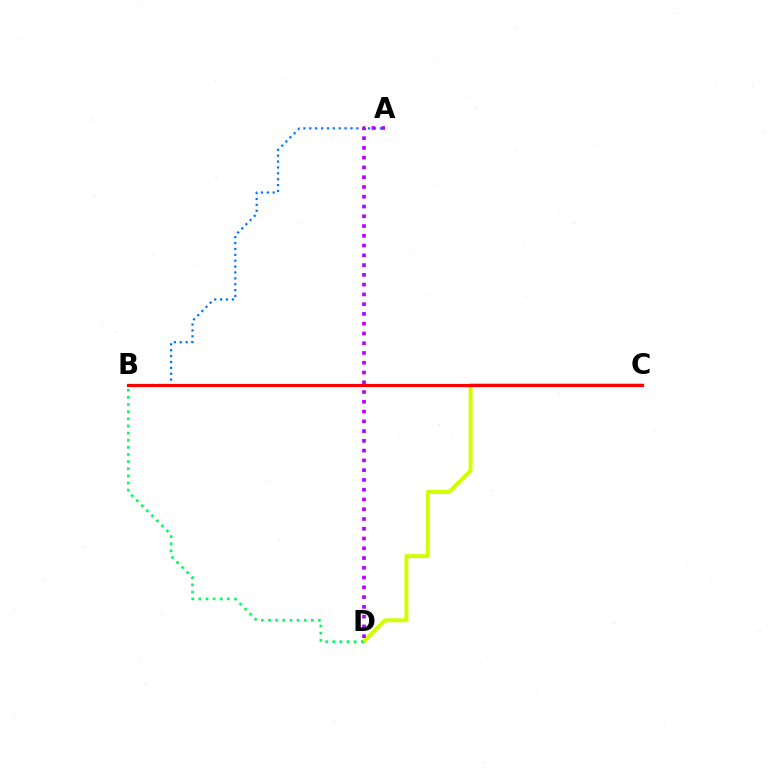{('C', 'D'): [{'color': '#d1ff00', 'line_style': 'solid', 'thickness': 2.84}], ('A', 'B'): [{'color': '#0074ff', 'line_style': 'dotted', 'thickness': 1.6}], ('B', 'D'): [{'color': '#00ff5c', 'line_style': 'dotted', 'thickness': 1.94}], ('B', 'C'): [{'color': '#ff0000', 'line_style': 'solid', 'thickness': 2.27}], ('A', 'D'): [{'color': '#b900ff', 'line_style': 'dotted', 'thickness': 2.65}]}